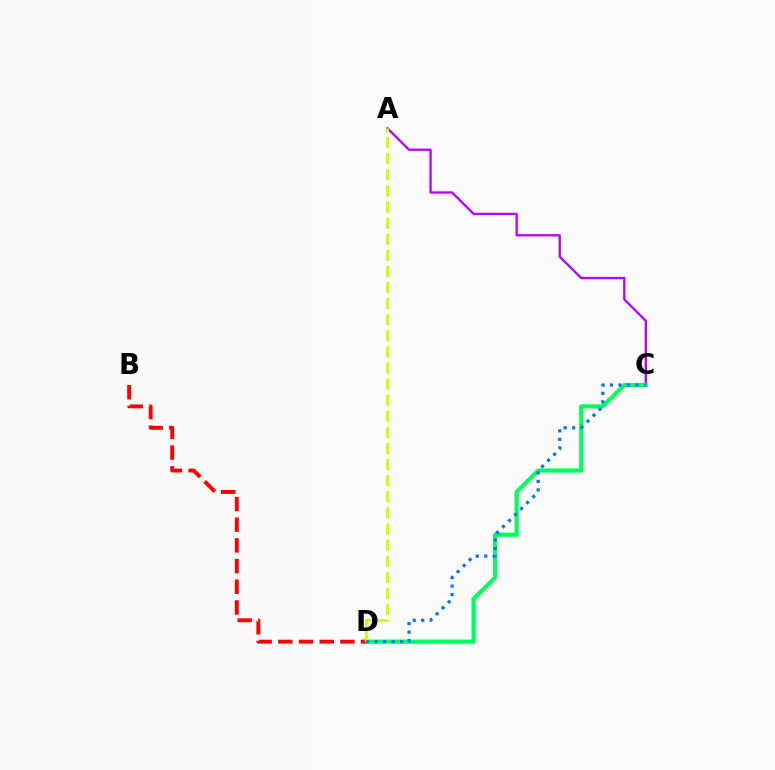{('A', 'C'): [{'color': '#b900ff', 'line_style': 'solid', 'thickness': 1.66}], ('C', 'D'): [{'color': '#00ff5c', 'line_style': 'solid', 'thickness': 3.0}, {'color': '#0074ff', 'line_style': 'dotted', 'thickness': 2.31}], ('B', 'D'): [{'color': '#ff0000', 'line_style': 'dashed', 'thickness': 2.81}], ('A', 'D'): [{'color': '#d1ff00', 'line_style': 'dashed', 'thickness': 2.19}]}